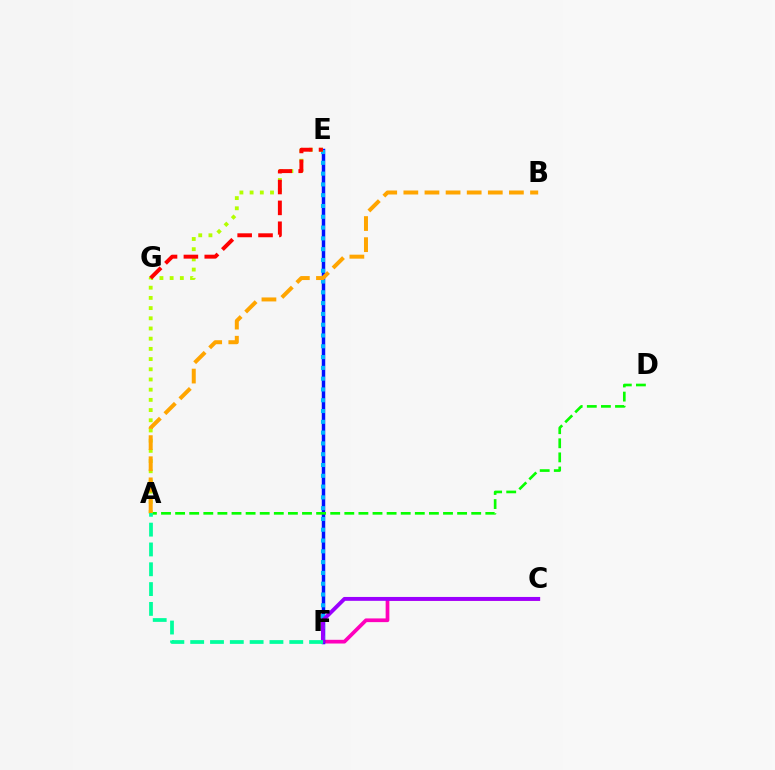{('C', 'F'): [{'color': '#ff00bd', 'line_style': 'solid', 'thickness': 2.67}, {'color': '#9b00ff', 'line_style': 'solid', 'thickness': 2.79}], ('E', 'F'): [{'color': '#0010ff', 'line_style': 'solid', 'thickness': 2.5}, {'color': '#00b5ff', 'line_style': 'dotted', 'thickness': 2.93}], ('A', 'D'): [{'color': '#08ff00', 'line_style': 'dashed', 'thickness': 1.92}], ('A', 'E'): [{'color': '#b3ff00', 'line_style': 'dotted', 'thickness': 2.77}], ('E', 'G'): [{'color': '#ff0000', 'line_style': 'dashed', 'thickness': 2.83}], ('A', 'B'): [{'color': '#ffa500', 'line_style': 'dashed', 'thickness': 2.87}], ('A', 'F'): [{'color': '#00ff9d', 'line_style': 'dashed', 'thickness': 2.69}]}